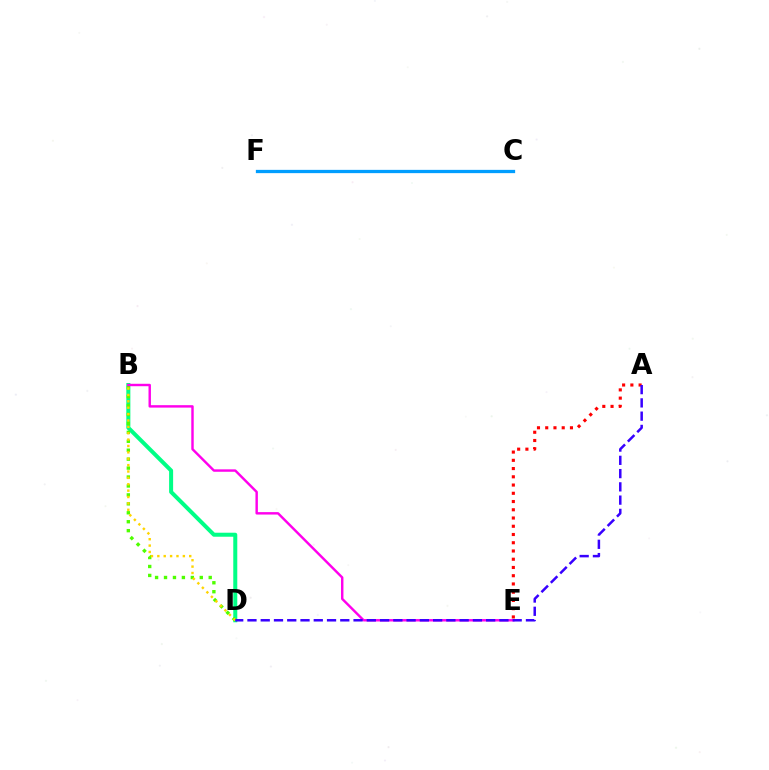{('B', 'D'): [{'color': '#00ff86', 'line_style': 'solid', 'thickness': 2.89}, {'color': '#4fff00', 'line_style': 'dotted', 'thickness': 2.43}, {'color': '#ffd500', 'line_style': 'dotted', 'thickness': 1.73}], ('B', 'E'): [{'color': '#ff00ed', 'line_style': 'solid', 'thickness': 1.75}], ('C', 'F'): [{'color': '#009eff', 'line_style': 'solid', 'thickness': 2.36}], ('A', 'E'): [{'color': '#ff0000', 'line_style': 'dotted', 'thickness': 2.24}], ('A', 'D'): [{'color': '#3700ff', 'line_style': 'dashed', 'thickness': 1.8}]}